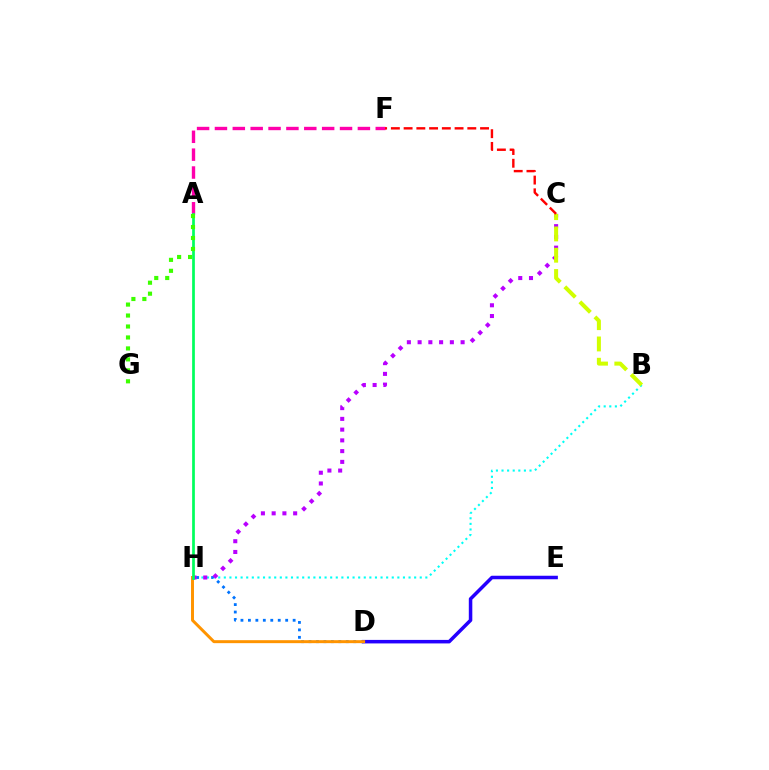{('B', 'H'): [{'color': '#00fff6', 'line_style': 'dotted', 'thickness': 1.52}], ('D', 'H'): [{'color': '#0074ff', 'line_style': 'dotted', 'thickness': 2.03}, {'color': '#ff9400', 'line_style': 'solid', 'thickness': 2.14}], ('C', 'H'): [{'color': '#b900ff', 'line_style': 'dotted', 'thickness': 2.92}], ('B', 'C'): [{'color': '#d1ff00', 'line_style': 'dashed', 'thickness': 2.89}], ('D', 'E'): [{'color': '#2500ff', 'line_style': 'solid', 'thickness': 2.53}], ('A', 'F'): [{'color': '#ff00ac', 'line_style': 'dashed', 'thickness': 2.43}], ('C', 'F'): [{'color': '#ff0000', 'line_style': 'dashed', 'thickness': 1.73}], ('A', 'H'): [{'color': '#00ff5c', 'line_style': 'solid', 'thickness': 1.96}], ('A', 'G'): [{'color': '#3dff00', 'line_style': 'dotted', 'thickness': 2.98}]}